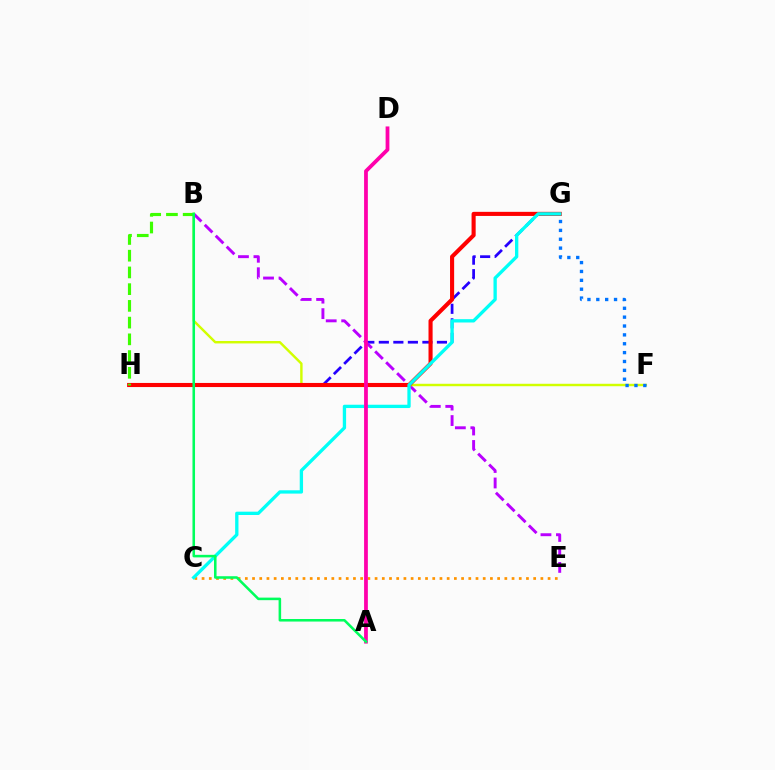{('G', 'H'): [{'color': '#2500ff', 'line_style': 'dashed', 'thickness': 1.97}, {'color': '#ff0000', 'line_style': 'solid', 'thickness': 2.95}], ('C', 'E'): [{'color': '#ff9400', 'line_style': 'dotted', 'thickness': 1.96}], ('B', 'E'): [{'color': '#b900ff', 'line_style': 'dashed', 'thickness': 2.1}], ('B', 'F'): [{'color': '#d1ff00', 'line_style': 'solid', 'thickness': 1.75}], ('C', 'G'): [{'color': '#00fff6', 'line_style': 'solid', 'thickness': 2.39}], ('B', 'H'): [{'color': '#3dff00', 'line_style': 'dashed', 'thickness': 2.27}], ('A', 'D'): [{'color': '#ff00ac', 'line_style': 'solid', 'thickness': 2.71}], ('F', 'G'): [{'color': '#0074ff', 'line_style': 'dotted', 'thickness': 2.41}], ('A', 'B'): [{'color': '#00ff5c', 'line_style': 'solid', 'thickness': 1.84}]}